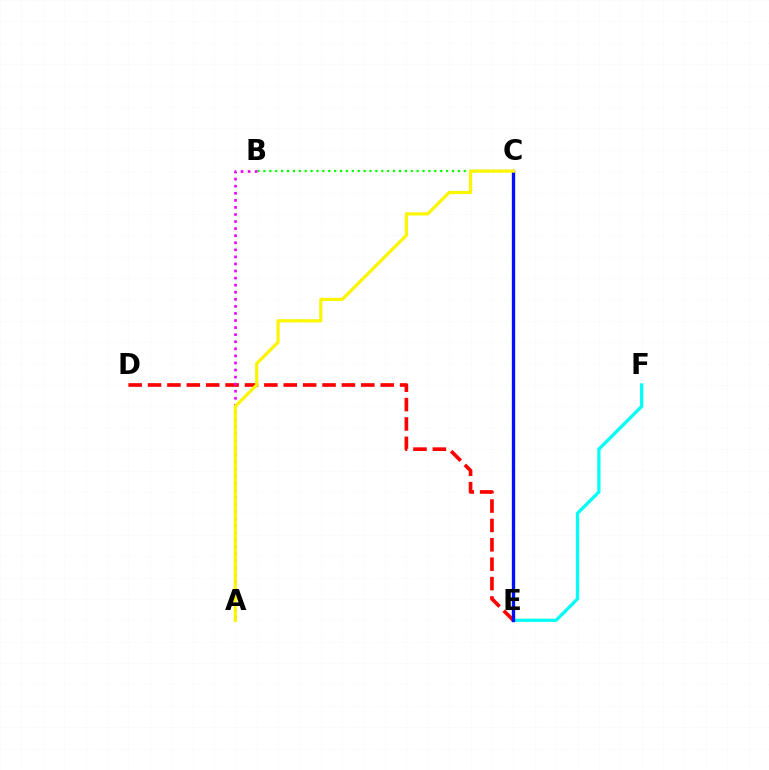{('B', 'C'): [{'color': '#08ff00', 'line_style': 'dotted', 'thickness': 1.6}], ('E', 'F'): [{'color': '#00fff6', 'line_style': 'solid', 'thickness': 2.34}], ('D', 'E'): [{'color': '#ff0000', 'line_style': 'dashed', 'thickness': 2.63}], ('A', 'B'): [{'color': '#ee00ff', 'line_style': 'dotted', 'thickness': 1.92}], ('C', 'E'): [{'color': '#0010ff', 'line_style': 'solid', 'thickness': 2.4}], ('A', 'C'): [{'color': '#fcf500', 'line_style': 'solid', 'thickness': 2.3}]}